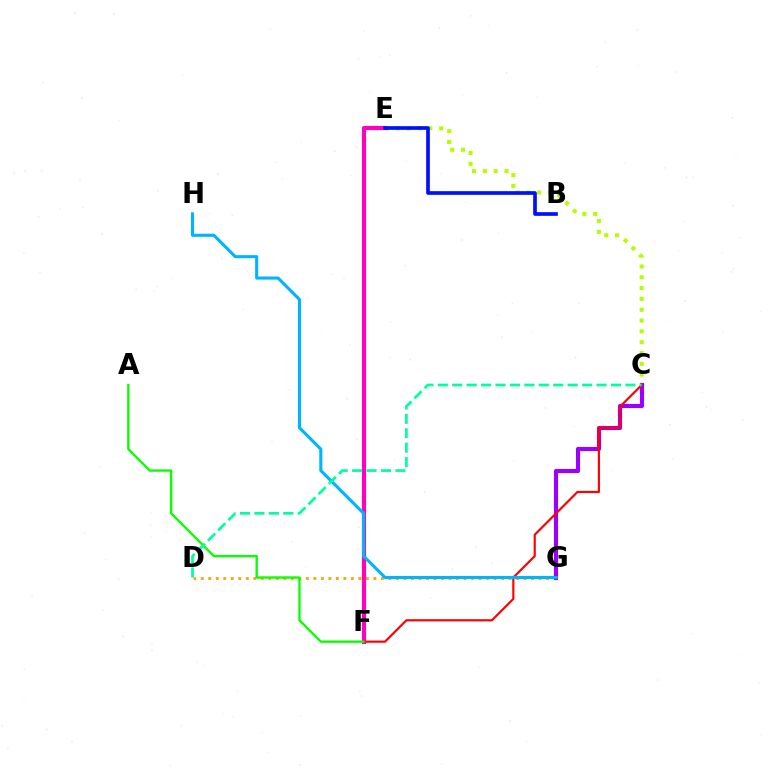{('C', 'E'): [{'color': '#b3ff00', 'line_style': 'dotted', 'thickness': 2.94}], ('E', 'F'): [{'color': '#ff00bd', 'line_style': 'solid', 'thickness': 2.99}], ('D', 'G'): [{'color': '#ffa500', 'line_style': 'dotted', 'thickness': 2.04}], ('C', 'G'): [{'color': '#9b00ff', 'line_style': 'solid', 'thickness': 2.97}], ('C', 'F'): [{'color': '#ff0000', 'line_style': 'solid', 'thickness': 1.56}], ('G', 'H'): [{'color': '#00b5ff', 'line_style': 'solid', 'thickness': 2.23}], ('A', 'F'): [{'color': '#08ff00', 'line_style': 'solid', 'thickness': 1.69}], ('B', 'E'): [{'color': '#0010ff', 'line_style': 'solid', 'thickness': 2.65}], ('C', 'D'): [{'color': '#00ff9d', 'line_style': 'dashed', 'thickness': 1.96}]}